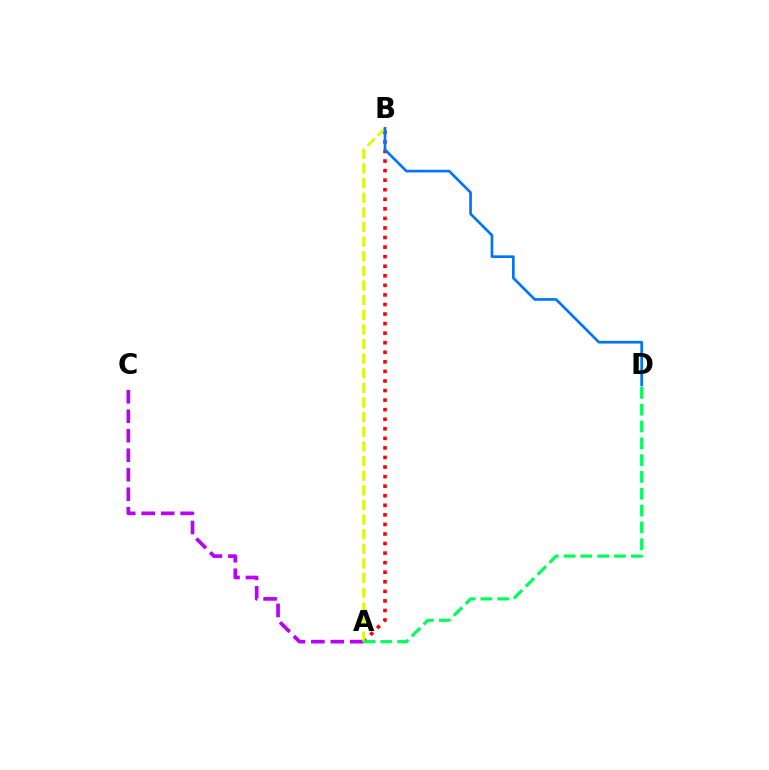{('A', 'C'): [{'color': '#b900ff', 'line_style': 'dashed', 'thickness': 2.65}], ('A', 'B'): [{'color': '#ff0000', 'line_style': 'dotted', 'thickness': 2.6}, {'color': '#d1ff00', 'line_style': 'dashed', 'thickness': 1.99}], ('A', 'D'): [{'color': '#00ff5c', 'line_style': 'dashed', 'thickness': 2.28}], ('B', 'D'): [{'color': '#0074ff', 'line_style': 'solid', 'thickness': 1.92}]}